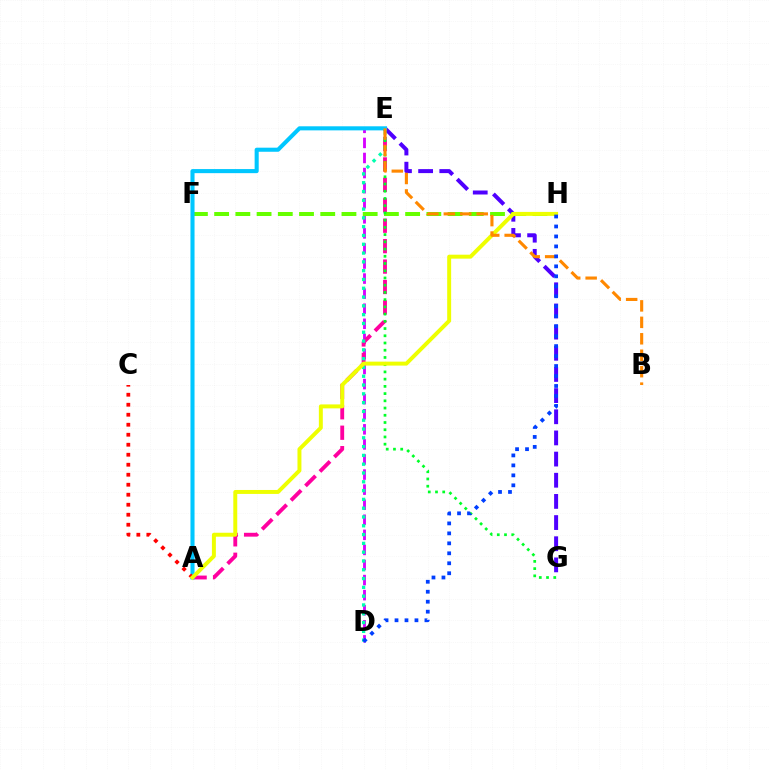{('D', 'E'): [{'color': '#d600ff', 'line_style': 'dashed', 'thickness': 2.05}, {'color': '#00ffaf', 'line_style': 'dotted', 'thickness': 2.39}], ('A', 'E'): [{'color': '#ff00a0', 'line_style': 'dashed', 'thickness': 2.78}, {'color': '#00c7ff', 'line_style': 'solid', 'thickness': 2.94}], ('E', 'G'): [{'color': '#4f00ff', 'line_style': 'dashed', 'thickness': 2.87}, {'color': '#00ff27', 'line_style': 'dotted', 'thickness': 1.96}], ('F', 'H'): [{'color': '#66ff00', 'line_style': 'dashed', 'thickness': 2.88}], ('A', 'C'): [{'color': '#ff0000', 'line_style': 'dotted', 'thickness': 2.72}], ('A', 'H'): [{'color': '#eeff00', 'line_style': 'solid', 'thickness': 2.85}], ('B', 'E'): [{'color': '#ff8800', 'line_style': 'dashed', 'thickness': 2.23}], ('D', 'H'): [{'color': '#003fff', 'line_style': 'dotted', 'thickness': 2.71}]}